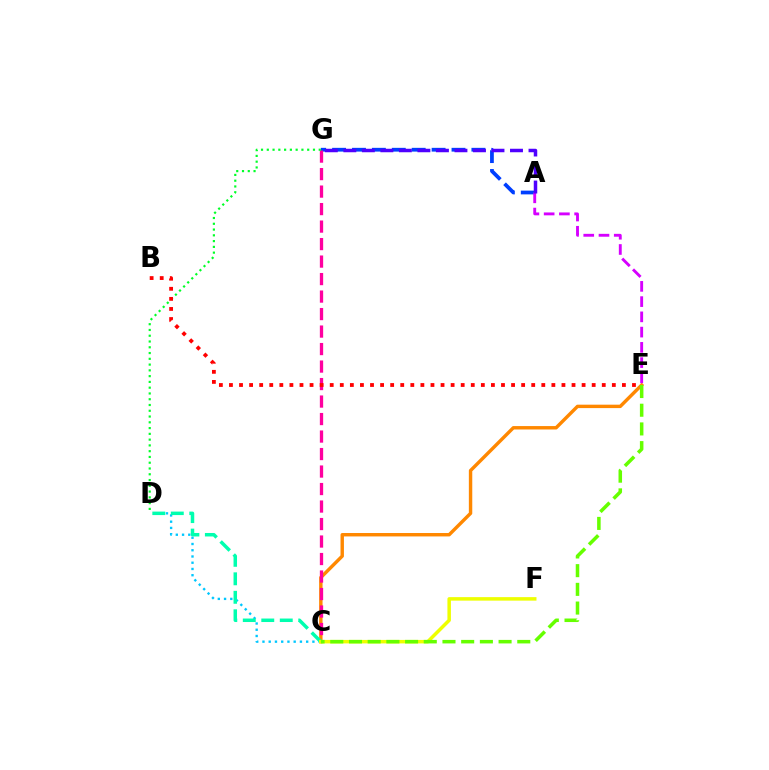{('C', 'E'): [{'color': '#ff8800', 'line_style': 'solid', 'thickness': 2.46}, {'color': '#66ff00', 'line_style': 'dashed', 'thickness': 2.54}], ('A', 'G'): [{'color': '#003fff', 'line_style': 'dashed', 'thickness': 2.7}, {'color': '#4f00ff', 'line_style': 'dashed', 'thickness': 2.52}], ('C', 'G'): [{'color': '#ff00a0', 'line_style': 'dashed', 'thickness': 2.38}], ('C', 'D'): [{'color': '#00c7ff', 'line_style': 'dotted', 'thickness': 1.7}, {'color': '#00ffaf', 'line_style': 'dashed', 'thickness': 2.51}], ('C', 'F'): [{'color': '#eeff00', 'line_style': 'solid', 'thickness': 2.52}], ('D', 'G'): [{'color': '#00ff27', 'line_style': 'dotted', 'thickness': 1.57}], ('A', 'E'): [{'color': '#d600ff', 'line_style': 'dashed', 'thickness': 2.07}], ('B', 'E'): [{'color': '#ff0000', 'line_style': 'dotted', 'thickness': 2.74}]}